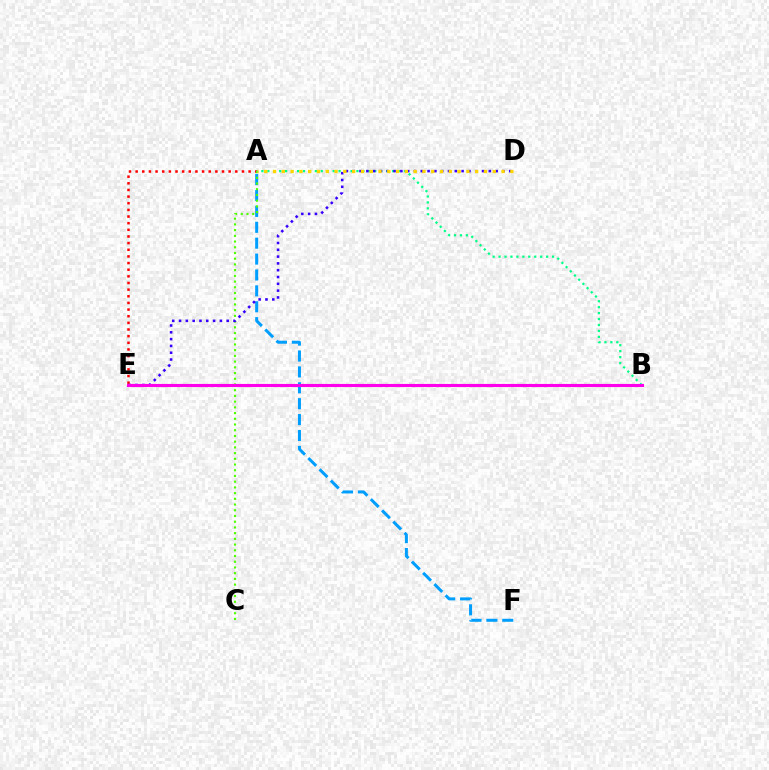{('A', 'E'): [{'color': '#ff0000', 'line_style': 'dotted', 'thickness': 1.81}], ('A', 'F'): [{'color': '#009eff', 'line_style': 'dashed', 'thickness': 2.16}], ('A', 'C'): [{'color': '#4fff00', 'line_style': 'dotted', 'thickness': 1.55}], ('A', 'B'): [{'color': '#00ff86', 'line_style': 'dotted', 'thickness': 1.61}], ('D', 'E'): [{'color': '#3700ff', 'line_style': 'dotted', 'thickness': 1.85}], ('B', 'E'): [{'color': '#ff00ed', 'line_style': 'solid', 'thickness': 2.25}], ('A', 'D'): [{'color': '#ffd500', 'line_style': 'dotted', 'thickness': 2.39}]}